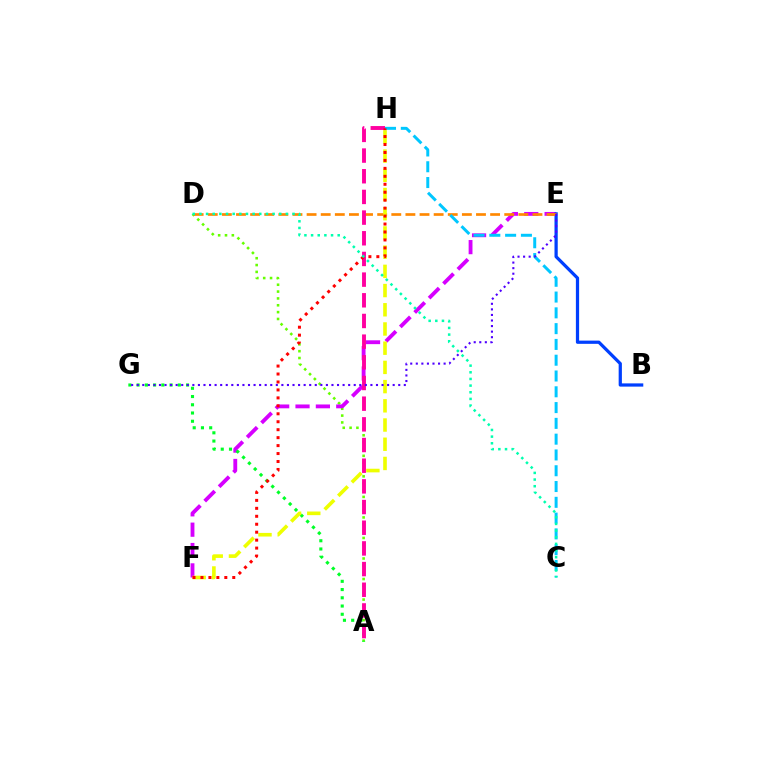{('A', 'D'): [{'color': '#66ff00', 'line_style': 'dotted', 'thickness': 1.86}], ('E', 'F'): [{'color': '#d600ff', 'line_style': 'dashed', 'thickness': 2.77}], ('A', 'G'): [{'color': '#00ff27', 'line_style': 'dotted', 'thickness': 2.24}], ('B', 'E'): [{'color': '#003fff', 'line_style': 'solid', 'thickness': 2.33}], ('D', 'E'): [{'color': '#ff8800', 'line_style': 'dashed', 'thickness': 1.92}], ('F', 'H'): [{'color': '#eeff00', 'line_style': 'dashed', 'thickness': 2.61}, {'color': '#ff0000', 'line_style': 'dotted', 'thickness': 2.16}], ('C', 'H'): [{'color': '#00c7ff', 'line_style': 'dashed', 'thickness': 2.14}], ('A', 'H'): [{'color': '#ff00a0', 'line_style': 'dashed', 'thickness': 2.81}], ('E', 'G'): [{'color': '#4f00ff', 'line_style': 'dotted', 'thickness': 1.51}], ('C', 'D'): [{'color': '#00ffaf', 'line_style': 'dotted', 'thickness': 1.81}]}